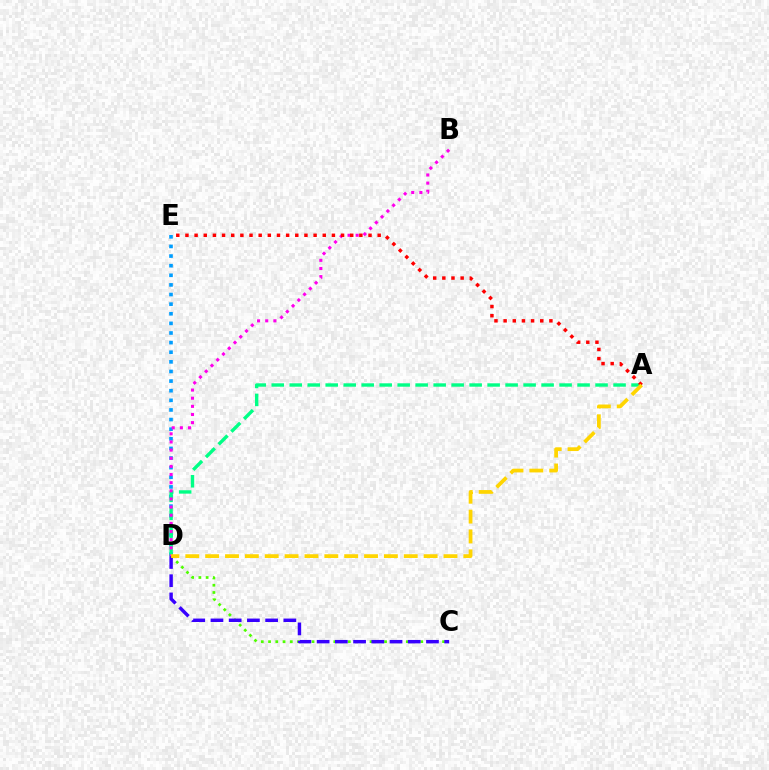{('D', 'E'): [{'color': '#009eff', 'line_style': 'dotted', 'thickness': 2.61}], ('A', 'D'): [{'color': '#00ff86', 'line_style': 'dashed', 'thickness': 2.44}, {'color': '#ffd500', 'line_style': 'dashed', 'thickness': 2.7}], ('C', 'D'): [{'color': '#4fff00', 'line_style': 'dotted', 'thickness': 1.97}, {'color': '#3700ff', 'line_style': 'dashed', 'thickness': 2.48}], ('B', 'D'): [{'color': '#ff00ed', 'line_style': 'dotted', 'thickness': 2.21}], ('A', 'E'): [{'color': '#ff0000', 'line_style': 'dotted', 'thickness': 2.49}]}